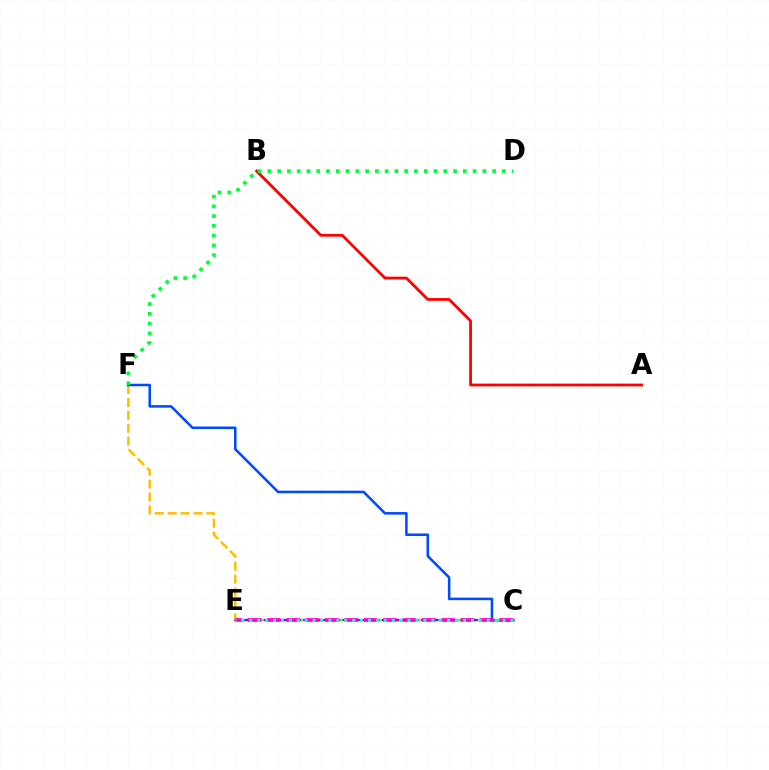{('C', 'E'): [{'color': '#7200ff', 'line_style': 'solid', 'thickness': 1.63}, {'color': '#84ff00', 'line_style': 'dotted', 'thickness': 1.78}, {'color': '#ff00cf', 'line_style': 'dashed', 'thickness': 2.63}, {'color': '#00fff6', 'line_style': 'dotted', 'thickness': 2.15}], ('E', 'F'): [{'color': '#ffbd00', 'line_style': 'dashed', 'thickness': 1.76}], ('C', 'F'): [{'color': '#004bff', 'line_style': 'solid', 'thickness': 1.83}], ('A', 'B'): [{'color': '#ff0000', 'line_style': 'solid', 'thickness': 2.01}], ('D', 'F'): [{'color': '#00ff39', 'line_style': 'dotted', 'thickness': 2.66}]}